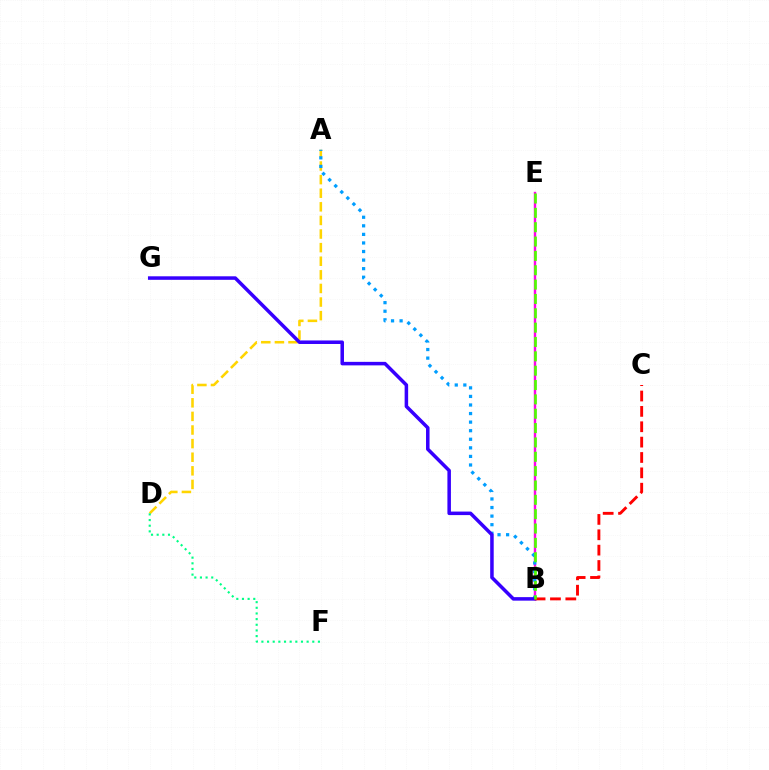{('B', 'E'): [{'color': '#ff00ed', 'line_style': 'solid', 'thickness': 1.74}, {'color': '#4fff00', 'line_style': 'dashed', 'thickness': 1.95}], ('A', 'D'): [{'color': '#ffd500', 'line_style': 'dashed', 'thickness': 1.85}], ('A', 'B'): [{'color': '#009eff', 'line_style': 'dotted', 'thickness': 2.33}], ('B', 'G'): [{'color': '#3700ff', 'line_style': 'solid', 'thickness': 2.53}], ('D', 'F'): [{'color': '#00ff86', 'line_style': 'dotted', 'thickness': 1.54}], ('B', 'C'): [{'color': '#ff0000', 'line_style': 'dashed', 'thickness': 2.09}]}